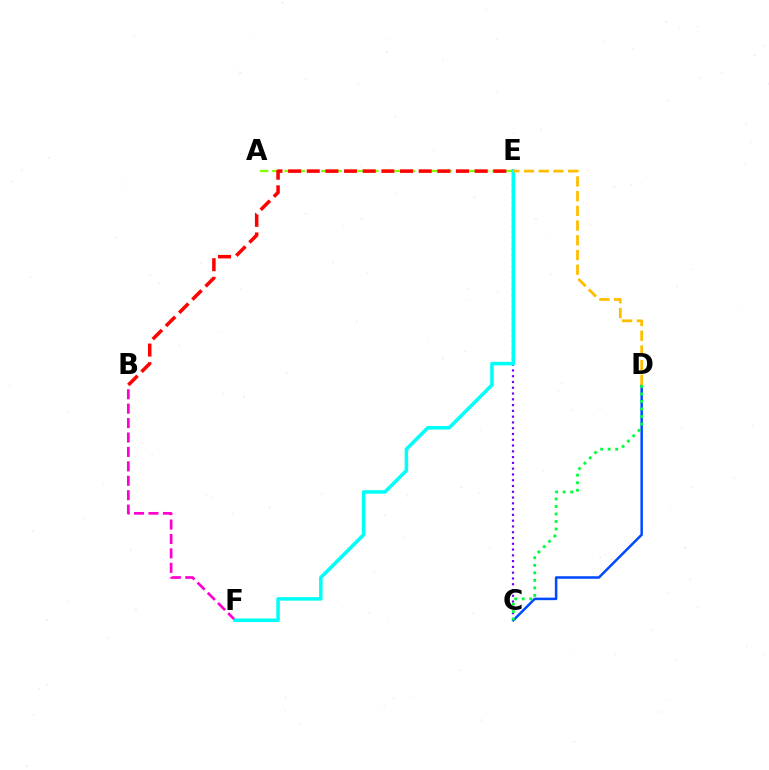{('A', 'E'): [{'color': '#84ff00', 'line_style': 'dashed', 'thickness': 1.66}], ('C', 'E'): [{'color': '#7200ff', 'line_style': 'dotted', 'thickness': 1.57}], ('C', 'D'): [{'color': '#004bff', 'line_style': 'solid', 'thickness': 1.82}, {'color': '#00ff39', 'line_style': 'dotted', 'thickness': 2.04}], ('B', 'F'): [{'color': '#ff00cf', 'line_style': 'dashed', 'thickness': 1.96}], ('B', 'E'): [{'color': '#ff0000', 'line_style': 'dashed', 'thickness': 2.53}], ('E', 'F'): [{'color': '#00fff6', 'line_style': 'solid', 'thickness': 2.54}], ('D', 'E'): [{'color': '#ffbd00', 'line_style': 'dashed', 'thickness': 2.0}]}